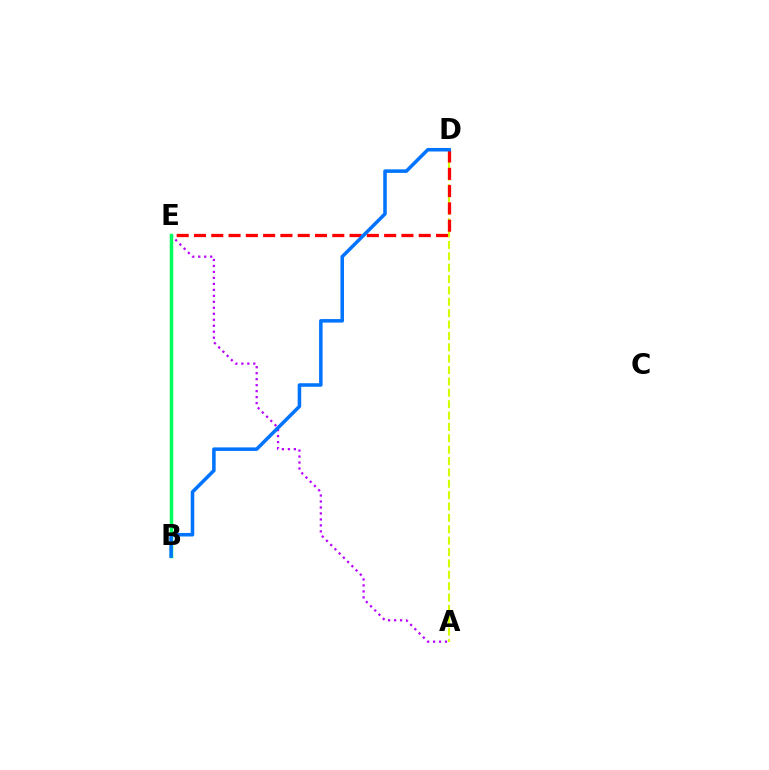{('A', 'E'): [{'color': '#b900ff', 'line_style': 'dotted', 'thickness': 1.62}], ('A', 'D'): [{'color': '#d1ff00', 'line_style': 'dashed', 'thickness': 1.55}], ('B', 'E'): [{'color': '#00ff5c', 'line_style': 'solid', 'thickness': 2.51}], ('D', 'E'): [{'color': '#ff0000', 'line_style': 'dashed', 'thickness': 2.35}], ('B', 'D'): [{'color': '#0074ff', 'line_style': 'solid', 'thickness': 2.54}]}